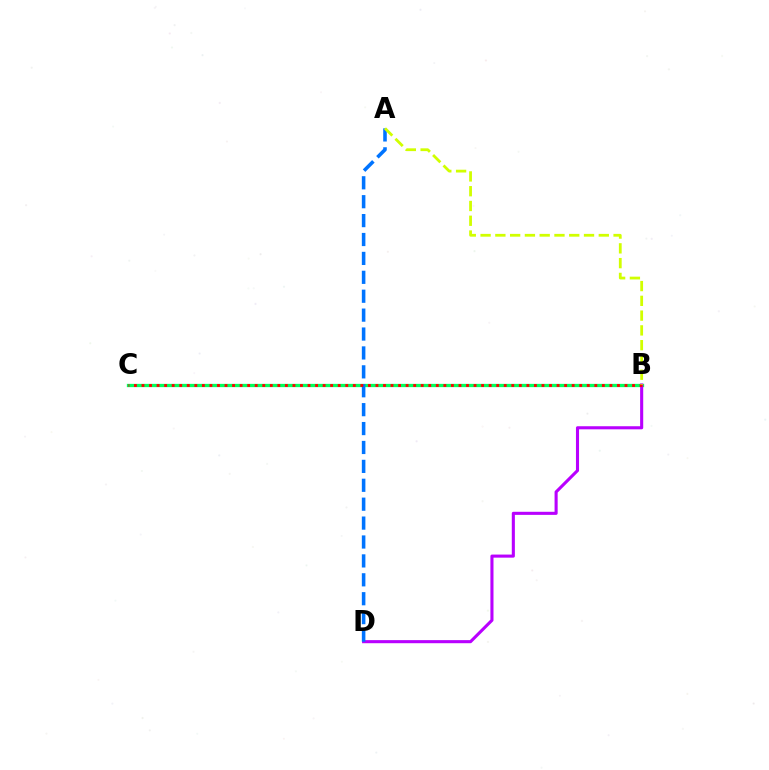{('B', 'C'): [{'color': '#00ff5c', 'line_style': 'solid', 'thickness': 2.36}, {'color': '#ff0000', 'line_style': 'dotted', 'thickness': 2.05}], ('B', 'D'): [{'color': '#b900ff', 'line_style': 'solid', 'thickness': 2.22}], ('A', 'D'): [{'color': '#0074ff', 'line_style': 'dashed', 'thickness': 2.57}], ('A', 'B'): [{'color': '#d1ff00', 'line_style': 'dashed', 'thickness': 2.01}]}